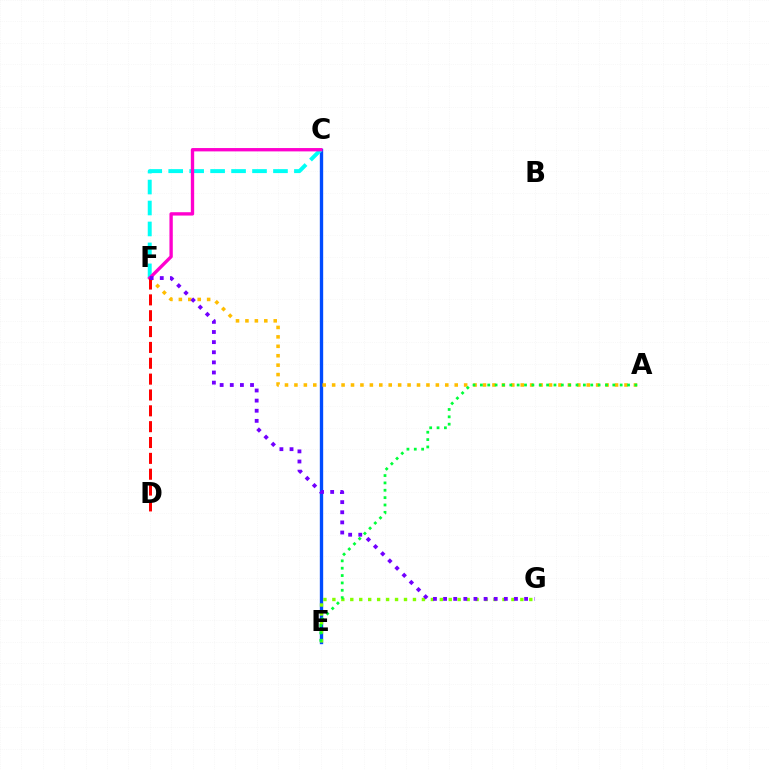{('C', 'E'): [{'color': '#004bff', 'line_style': 'solid', 'thickness': 2.41}], ('E', 'G'): [{'color': '#84ff00', 'line_style': 'dotted', 'thickness': 2.43}], ('C', 'F'): [{'color': '#00fff6', 'line_style': 'dashed', 'thickness': 2.85}, {'color': '#ff00cf', 'line_style': 'solid', 'thickness': 2.41}], ('A', 'F'): [{'color': '#ffbd00', 'line_style': 'dotted', 'thickness': 2.56}], ('A', 'E'): [{'color': '#00ff39', 'line_style': 'dotted', 'thickness': 2.0}], ('D', 'F'): [{'color': '#ff0000', 'line_style': 'dashed', 'thickness': 2.15}], ('F', 'G'): [{'color': '#7200ff', 'line_style': 'dotted', 'thickness': 2.75}]}